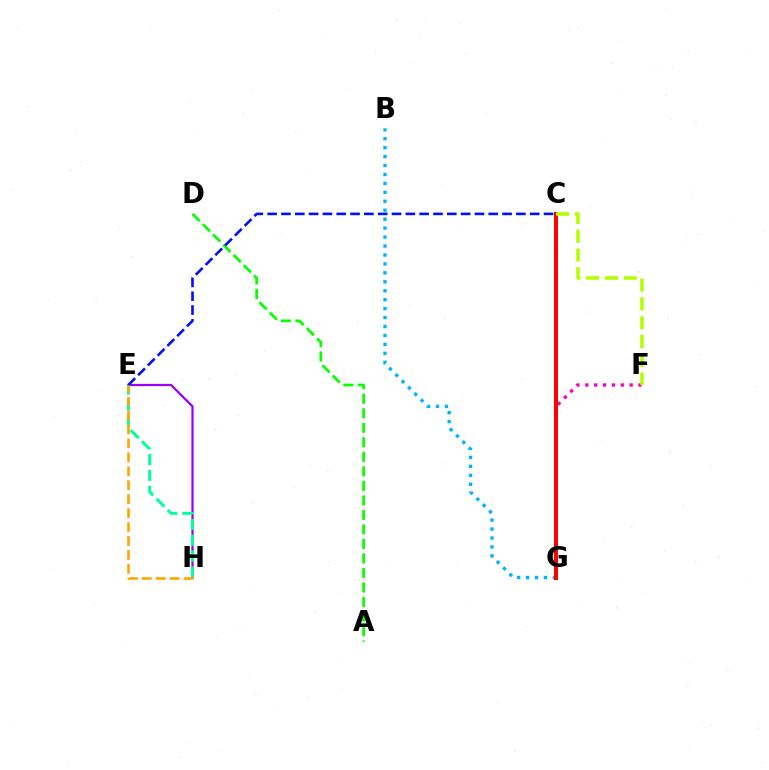{('E', 'H'): [{'color': '#9b00ff', 'line_style': 'solid', 'thickness': 1.62}, {'color': '#00ff9d', 'line_style': 'dashed', 'thickness': 2.15}, {'color': '#ffa500', 'line_style': 'dashed', 'thickness': 1.89}], ('B', 'G'): [{'color': '#00b5ff', 'line_style': 'dotted', 'thickness': 2.43}], ('F', 'G'): [{'color': '#ff00bd', 'line_style': 'dotted', 'thickness': 2.41}], ('A', 'D'): [{'color': '#08ff00', 'line_style': 'dashed', 'thickness': 1.97}], ('C', 'E'): [{'color': '#0010ff', 'line_style': 'dashed', 'thickness': 1.88}], ('C', 'G'): [{'color': '#ff0000', 'line_style': 'solid', 'thickness': 2.88}], ('C', 'F'): [{'color': '#b3ff00', 'line_style': 'dashed', 'thickness': 2.56}]}